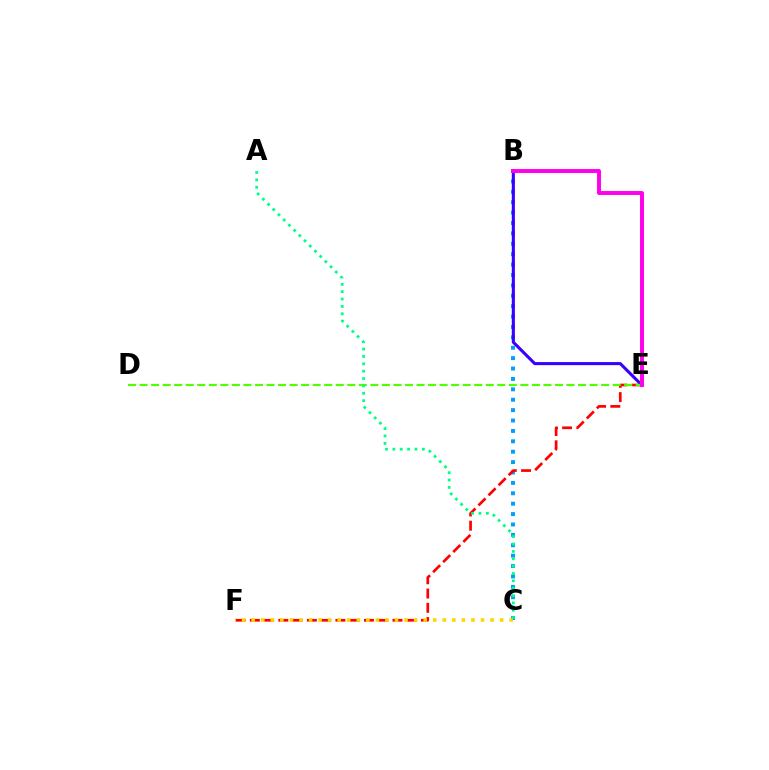{('B', 'C'): [{'color': '#009eff', 'line_style': 'dotted', 'thickness': 2.82}], ('B', 'E'): [{'color': '#3700ff', 'line_style': 'solid', 'thickness': 2.21}, {'color': '#ff00ed', 'line_style': 'solid', 'thickness': 2.84}], ('E', 'F'): [{'color': '#ff0000', 'line_style': 'dashed', 'thickness': 1.94}], ('D', 'E'): [{'color': '#4fff00', 'line_style': 'dashed', 'thickness': 1.57}], ('C', 'F'): [{'color': '#ffd500', 'line_style': 'dotted', 'thickness': 2.6}], ('A', 'C'): [{'color': '#00ff86', 'line_style': 'dotted', 'thickness': 2.0}]}